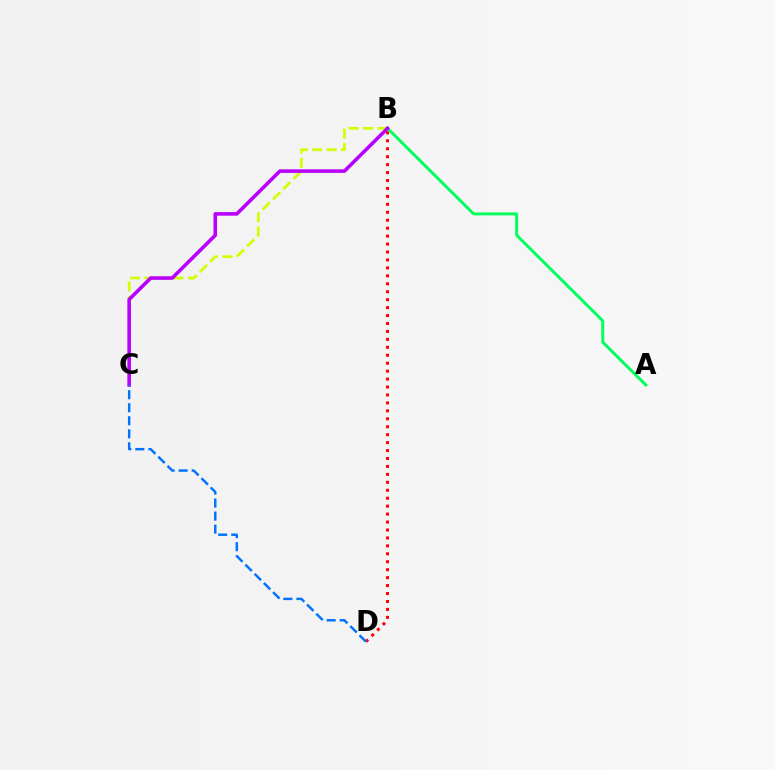{('B', 'C'): [{'color': '#d1ff00', 'line_style': 'dashed', 'thickness': 1.96}, {'color': '#b900ff', 'line_style': 'solid', 'thickness': 2.58}], ('A', 'B'): [{'color': '#00ff5c', 'line_style': 'solid', 'thickness': 2.13}], ('B', 'D'): [{'color': '#ff0000', 'line_style': 'dotted', 'thickness': 2.16}], ('C', 'D'): [{'color': '#0074ff', 'line_style': 'dashed', 'thickness': 1.77}]}